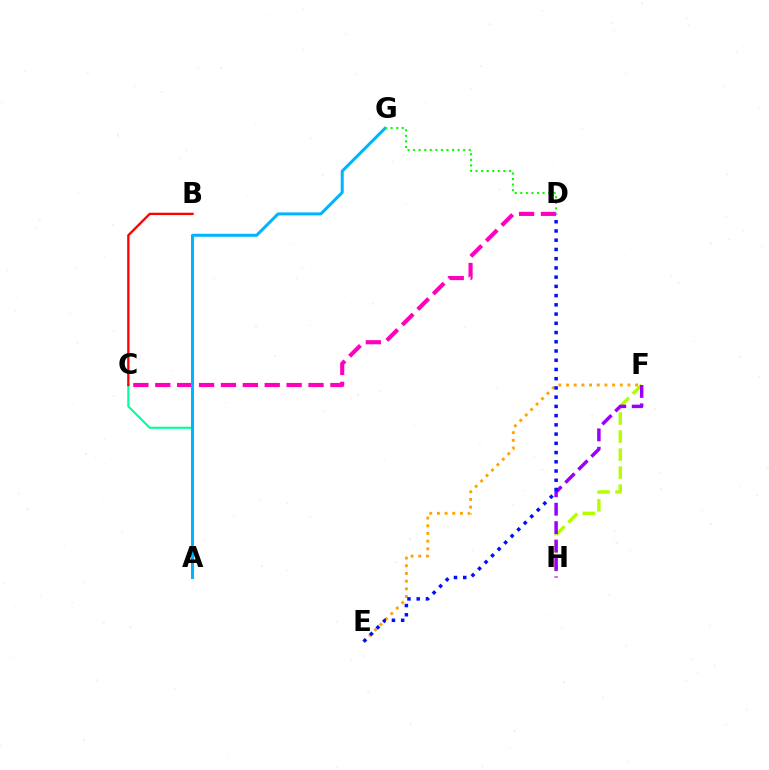{('F', 'H'): [{'color': '#b3ff00', 'line_style': 'dashed', 'thickness': 2.45}, {'color': '#9b00ff', 'line_style': 'dashed', 'thickness': 2.5}], ('A', 'C'): [{'color': '#00ff9d', 'line_style': 'solid', 'thickness': 1.54}], ('C', 'D'): [{'color': '#ff00bd', 'line_style': 'dashed', 'thickness': 2.97}], ('E', 'F'): [{'color': '#ffa500', 'line_style': 'dotted', 'thickness': 2.09}], ('B', 'C'): [{'color': '#ff0000', 'line_style': 'solid', 'thickness': 1.67}], ('A', 'G'): [{'color': '#00b5ff', 'line_style': 'solid', 'thickness': 2.18}], ('D', 'G'): [{'color': '#08ff00', 'line_style': 'dotted', 'thickness': 1.51}], ('D', 'E'): [{'color': '#0010ff', 'line_style': 'dotted', 'thickness': 2.51}]}